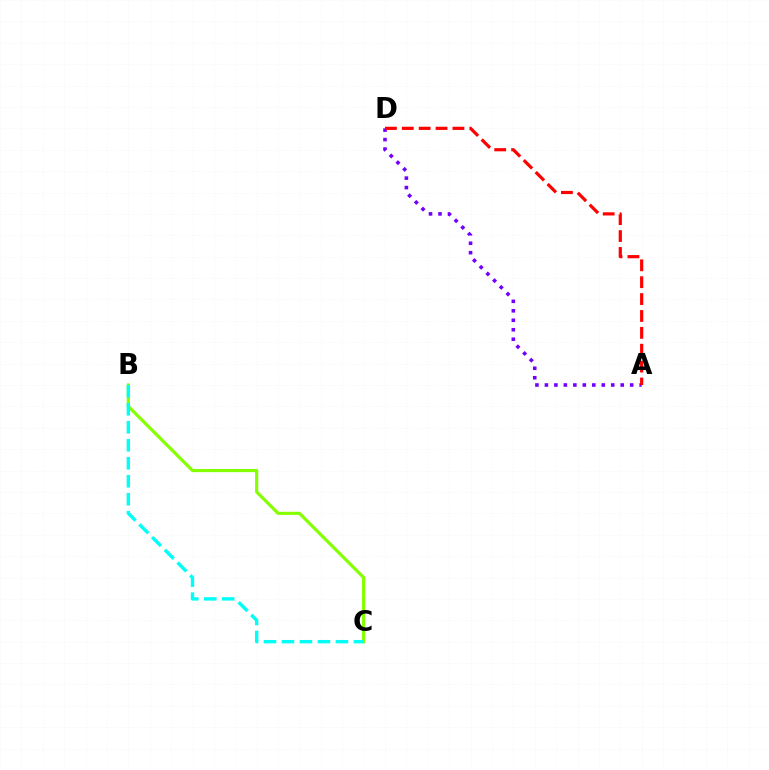{('A', 'D'): [{'color': '#7200ff', 'line_style': 'dotted', 'thickness': 2.57}, {'color': '#ff0000', 'line_style': 'dashed', 'thickness': 2.29}], ('B', 'C'): [{'color': '#84ff00', 'line_style': 'solid', 'thickness': 2.28}, {'color': '#00fff6', 'line_style': 'dashed', 'thickness': 2.44}]}